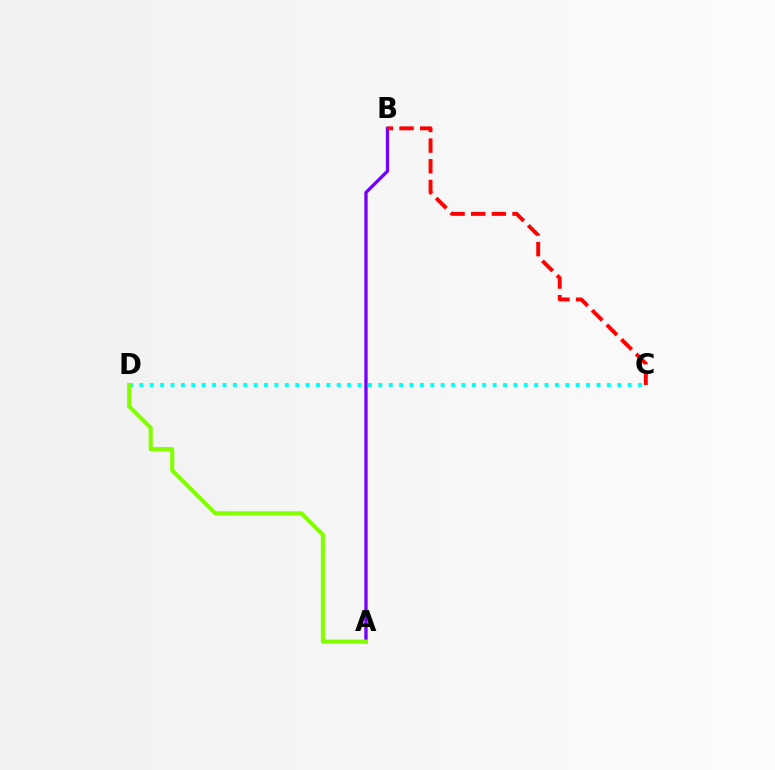{('A', 'B'): [{'color': '#7200ff', 'line_style': 'solid', 'thickness': 2.38}], ('C', 'D'): [{'color': '#00fff6', 'line_style': 'dotted', 'thickness': 2.82}], ('A', 'D'): [{'color': '#84ff00', 'line_style': 'solid', 'thickness': 2.97}], ('B', 'C'): [{'color': '#ff0000', 'line_style': 'dashed', 'thickness': 2.81}]}